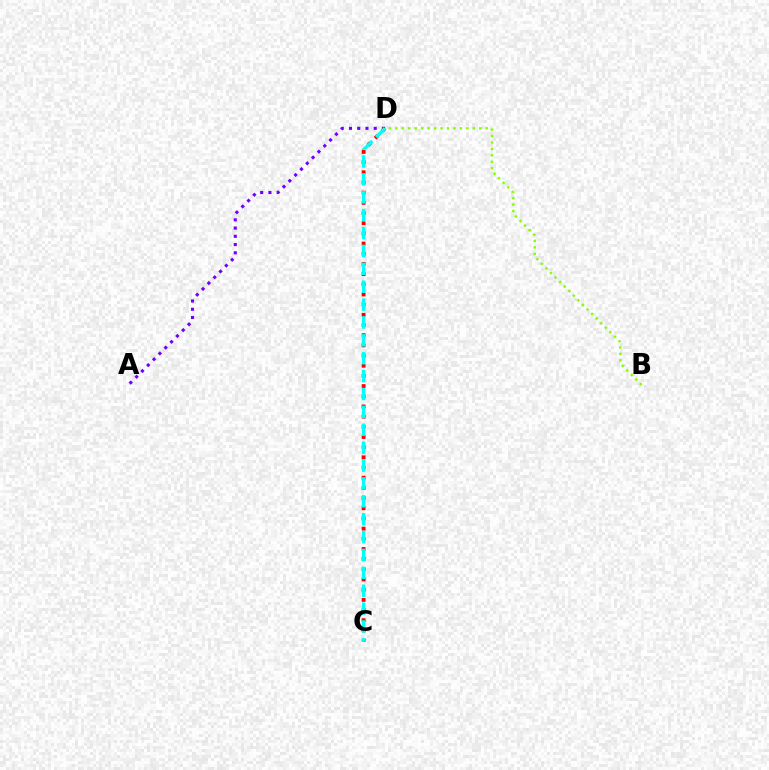{('A', 'D'): [{'color': '#7200ff', 'line_style': 'dotted', 'thickness': 2.24}], ('B', 'D'): [{'color': '#84ff00', 'line_style': 'dotted', 'thickness': 1.75}], ('C', 'D'): [{'color': '#ff0000', 'line_style': 'dotted', 'thickness': 2.77}, {'color': '#00fff6', 'line_style': 'dashed', 'thickness': 2.43}]}